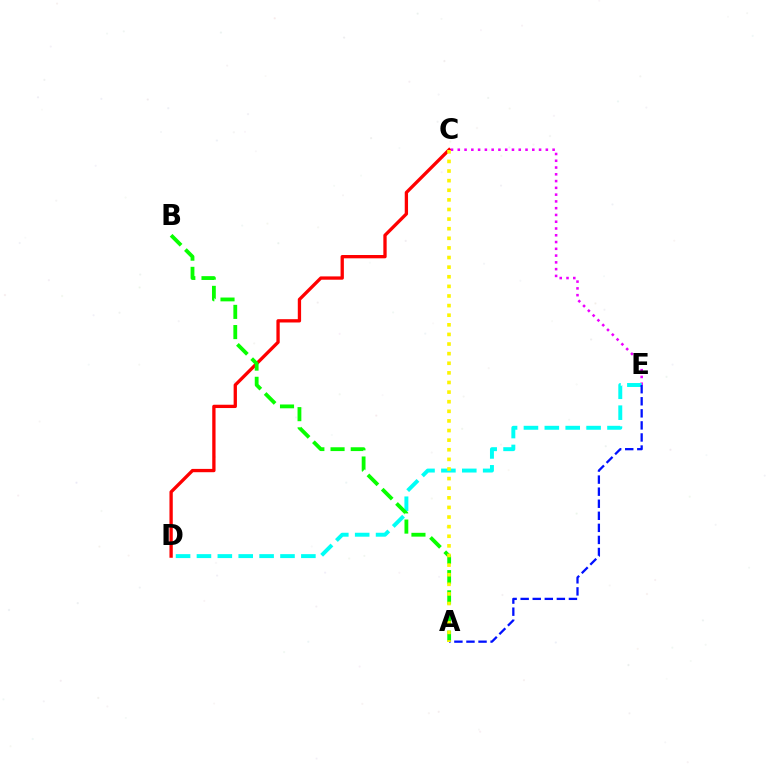{('C', 'D'): [{'color': '#ff0000', 'line_style': 'solid', 'thickness': 2.38}], ('C', 'E'): [{'color': '#ee00ff', 'line_style': 'dotted', 'thickness': 1.84}], ('D', 'E'): [{'color': '#00fff6', 'line_style': 'dashed', 'thickness': 2.84}], ('A', 'B'): [{'color': '#08ff00', 'line_style': 'dashed', 'thickness': 2.74}], ('A', 'E'): [{'color': '#0010ff', 'line_style': 'dashed', 'thickness': 1.64}], ('A', 'C'): [{'color': '#fcf500', 'line_style': 'dotted', 'thickness': 2.61}]}